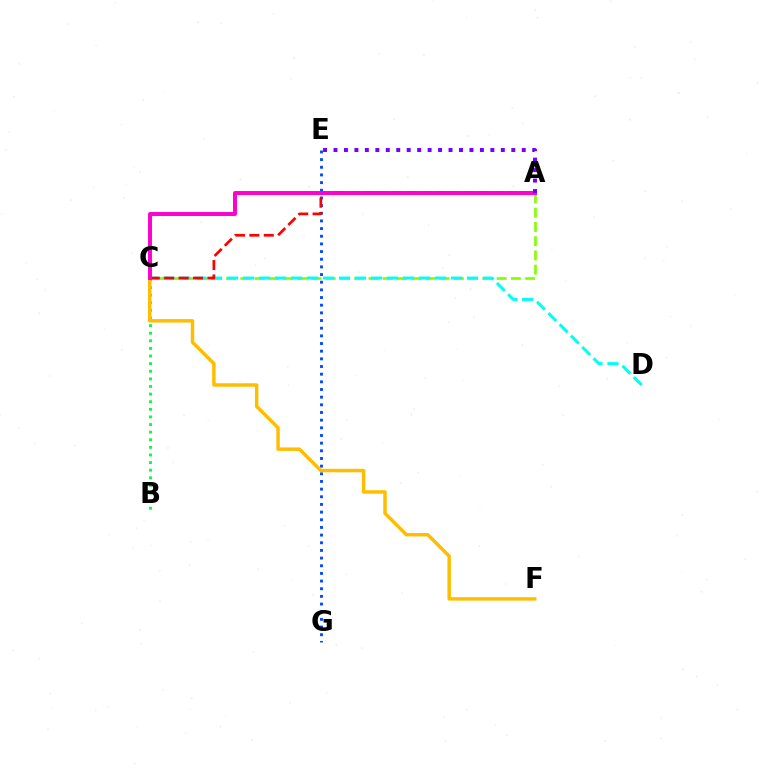{('A', 'C'): [{'color': '#84ff00', 'line_style': 'dashed', 'thickness': 1.93}, {'color': '#ff0000', 'line_style': 'dashed', 'thickness': 1.96}, {'color': '#ff00cf', 'line_style': 'solid', 'thickness': 2.84}], ('C', 'D'): [{'color': '#00fff6', 'line_style': 'dashed', 'thickness': 2.17}], ('E', 'G'): [{'color': '#004bff', 'line_style': 'dotted', 'thickness': 2.08}], ('B', 'C'): [{'color': '#00ff39', 'line_style': 'dotted', 'thickness': 2.07}], ('C', 'F'): [{'color': '#ffbd00', 'line_style': 'solid', 'thickness': 2.49}], ('A', 'E'): [{'color': '#7200ff', 'line_style': 'dotted', 'thickness': 2.84}]}